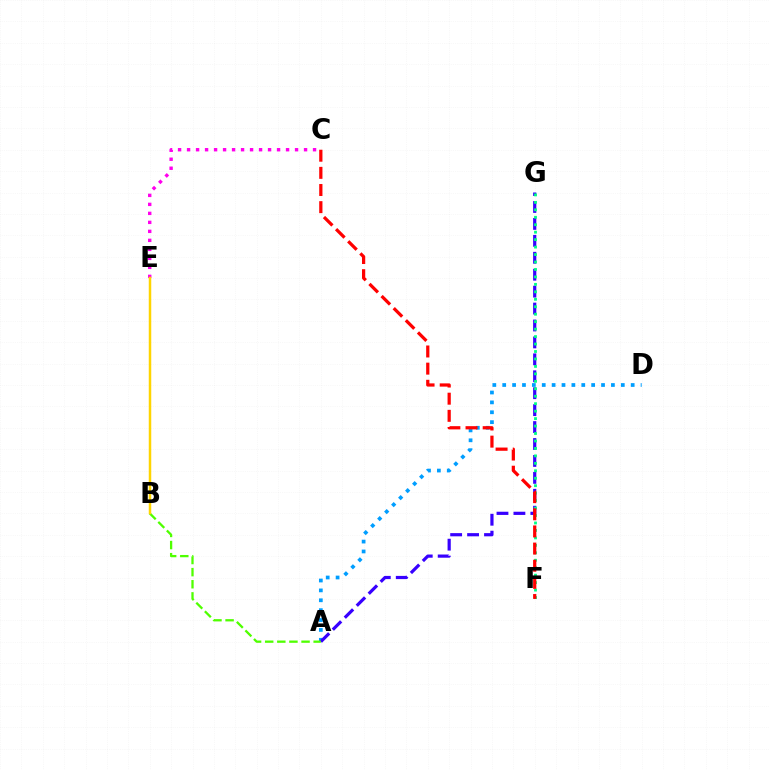{('A', 'D'): [{'color': '#009eff', 'line_style': 'dotted', 'thickness': 2.69}], ('A', 'G'): [{'color': '#3700ff', 'line_style': 'dashed', 'thickness': 2.3}], ('A', 'B'): [{'color': '#4fff00', 'line_style': 'dashed', 'thickness': 1.65}], ('F', 'G'): [{'color': '#00ff86', 'line_style': 'dotted', 'thickness': 2.03}], ('C', 'E'): [{'color': '#ff00ed', 'line_style': 'dotted', 'thickness': 2.44}], ('C', 'F'): [{'color': '#ff0000', 'line_style': 'dashed', 'thickness': 2.33}], ('B', 'E'): [{'color': '#ffd500', 'line_style': 'solid', 'thickness': 1.8}]}